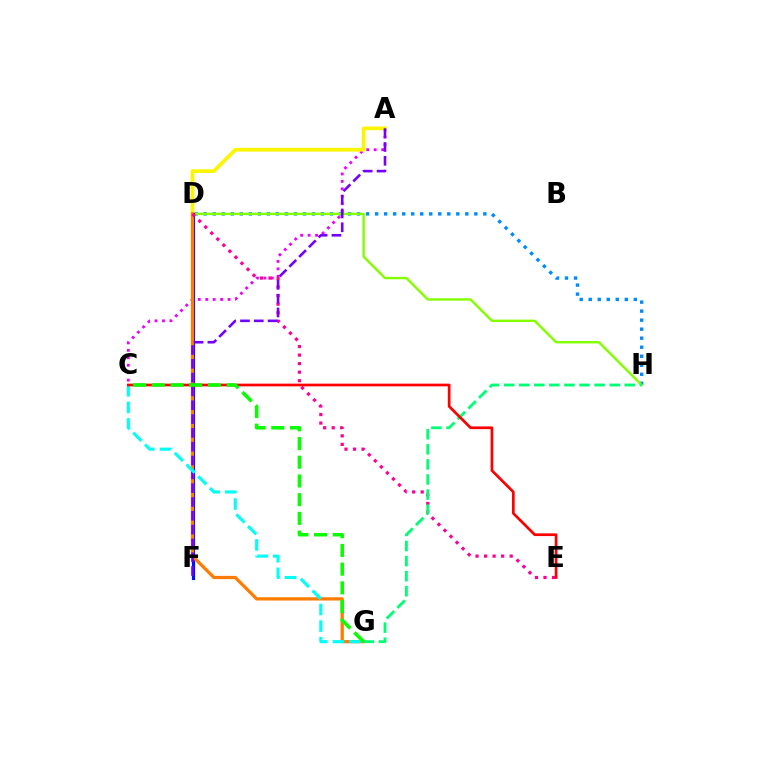{('D', 'H'): [{'color': '#008cff', 'line_style': 'dotted', 'thickness': 2.45}, {'color': '#84ff00', 'line_style': 'solid', 'thickness': 1.75}], ('A', 'C'): [{'color': '#ee00ff', 'line_style': 'dotted', 'thickness': 2.02}], ('A', 'D'): [{'color': '#fcf500', 'line_style': 'solid', 'thickness': 2.67}], ('D', 'F'): [{'color': '#0010ff', 'line_style': 'solid', 'thickness': 2.3}], ('D', 'G'): [{'color': '#ff7c00', 'line_style': 'solid', 'thickness': 2.35}], ('D', 'E'): [{'color': '#ff0094', 'line_style': 'dotted', 'thickness': 2.32}], ('G', 'H'): [{'color': '#00ff74', 'line_style': 'dashed', 'thickness': 2.05}], ('A', 'F'): [{'color': '#7200ff', 'line_style': 'dashed', 'thickness': 1.88}], ('C', 'G'): [{'color': '#00fff6', 'line_style': 'dashed', 'thickness': 2.25}, {'color': '#08ff00', 'line_style': 'dashed', 'thickness': 2.54}], ('C', 'E'): [{'color': '#ff0000', 'line_style': 'solid', 'thickness': 1.95}]}